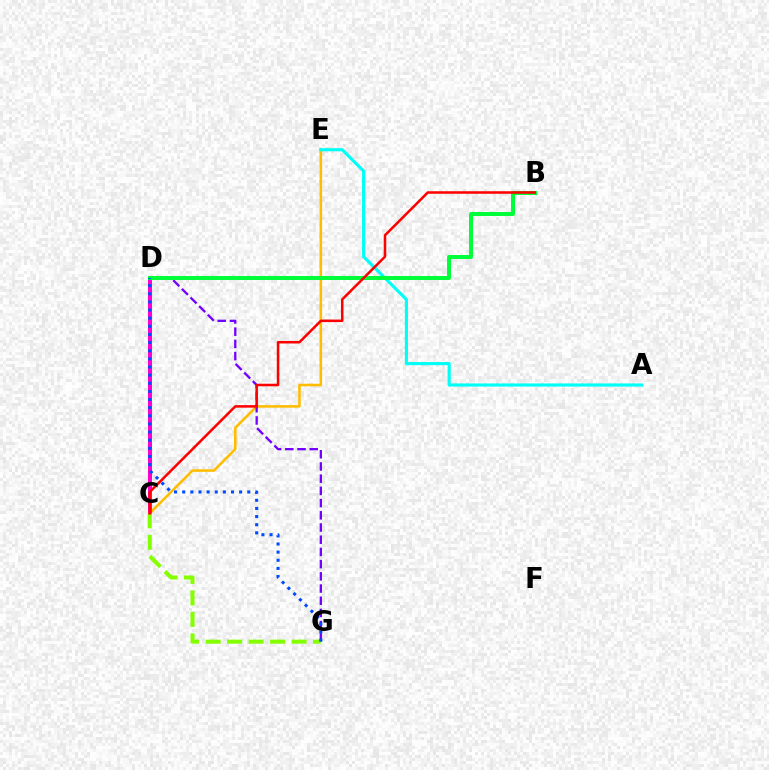{('C', 'E'): [{'color': '#ffbd00', 'line_style': 'solid', 'thickness': 1.85}], ('C', 'D'): [{'color': '#ff00cf', 'line_style': 'solid', 'thickness': 2.89}], ('D', 'G'): [{'color': '#7200ff', 'line_style': 'dashed', 'thickness': 1.66}, {'color': '#004bff', 'line_style': 'dotted', 'thickness': 2.21}], ('A', 'E'): [{'color': '#00fff6', 'line_style': 'solid', 'thickness': 2.25}], ('B', 'D'): [{'color': '#00ff39', 'line_style': 'solid', 'thickness': 2.87}], ('C', 'G'): [{'color': '#84ff00', 'line_style': 'dashed', 'thickness': 2.92}], ('B', 'C'): [{'color': '#ff0000', 'line_style': 'solid', 'thickness': 1.82}]}